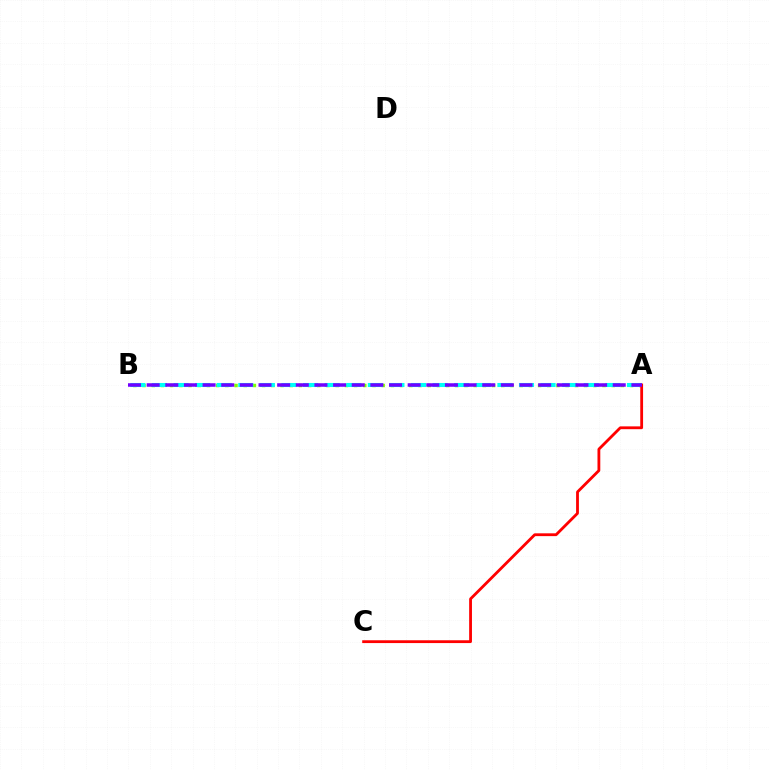{('A', 'B'): [{'color': '#84ff00', 'line_style': 'dotted', 'thickness': 2.5}, {'color': '#00fff6', 'line_style': 'dashed', 'thickness': 2.93}, {'color': '#7200ff', 'line_style': 'dashed', 'thickness': 2.53}], ('A', 'C'): [{'color': '#ff0000', 'line_style': 'solid', 'thickness': 2.02}]}